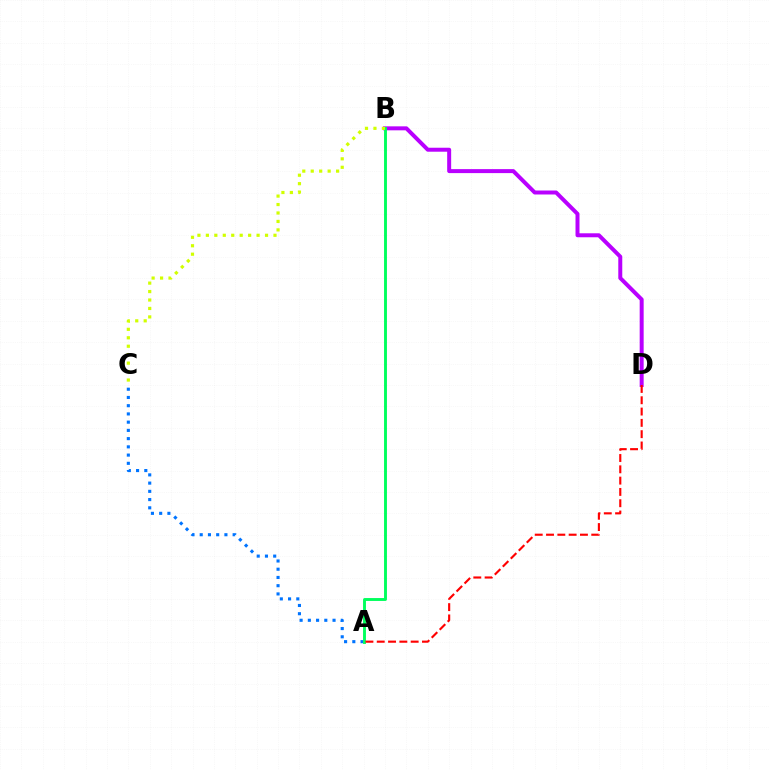{('B', 'D'): [{'color': '#b900ff', 'line_style': 'solid', 'thickness': 2.86}], ('A', 'C'): [{'color': '#0074ff', 'line_style': 'dotted', 'thickness': 2.24}], ('A', 'B'): [{'color': '#00ff5c', 'line_style': 'solid', 'thickness': 2.08}], ('B', 'C'): [{'color': '#d1ff00', 'line_style': 'dotted', 'thickness': 2.3}], ('A', 'D'): [{'color': '#ff0000', 'line_style': 'dashed', 'thickness': 1.54}]}